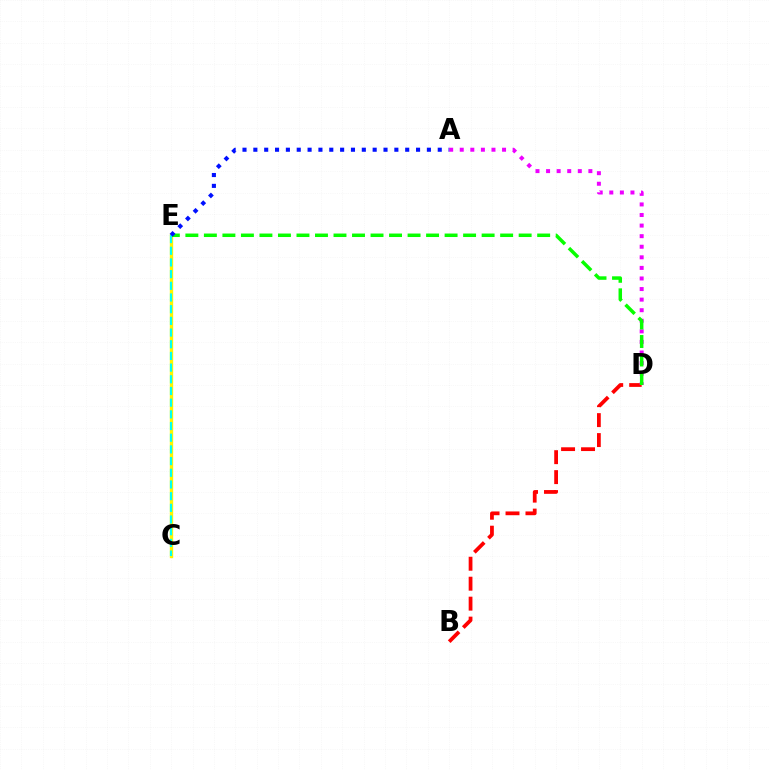{('C', 'E'): [{'color': '#fcf500', 'line_style': 'solid', 'thickness': 2.43}, {'color': '#00fff6', 'line_style': 'dashed', 'thickness': 1.59}], ('B', 'D'): [{'color': '#ff0000', 'line_style': 'dashed', 'thickness': 2.71}], ('A', 'D'): [{'color': '#ee00ff', 'line_style': 'dotted', 'thickness': 2.87}], ('D', 'E'): [{'color': '#08ff00', 'line_style': 'dashed', 'thickness': 2.52}], ('A', 'E'): [{'color': '#0010ff', 'line_style': 'dotted', 'thickness': 2.95}]}